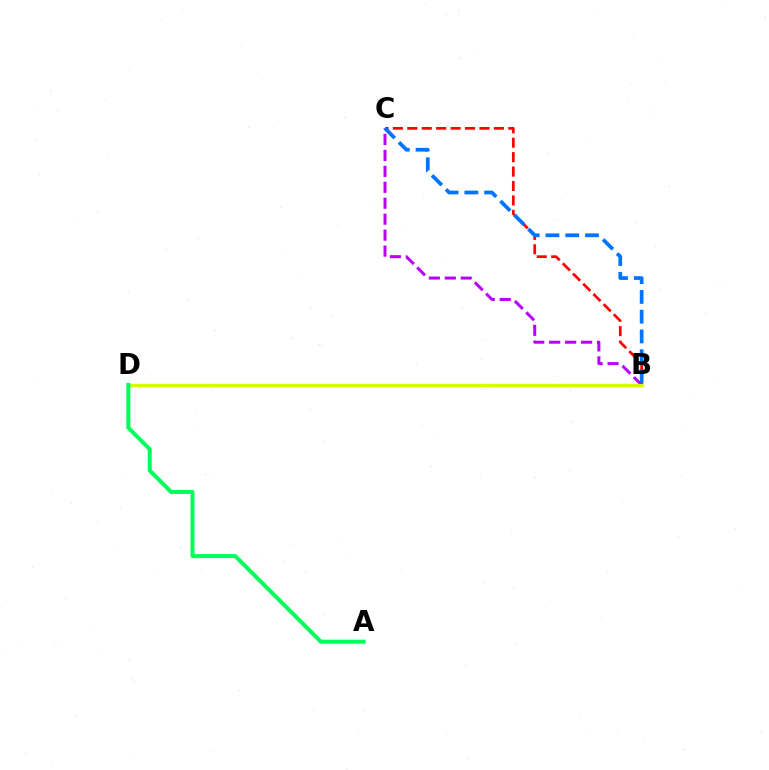{('B', 'C'): [{'color': '#b900ff', 'line_style': 'dashed', 'thickness': 2.17}, {'color': '#ff0000', 'line_style': 'dashed', 'thickness': 1.96}, {'color': '#0074ff', 'line_style': 'dashed', 'thickness': 2.68}], ('B', 'D'): [{'color': '#d1ff00', 'line_style': 'solid', 'thickness': 2.35}], ('A', 'D'): [{'color': '#00ff5c', 'line_style': 'solid', 'thickness': 2.89}]}